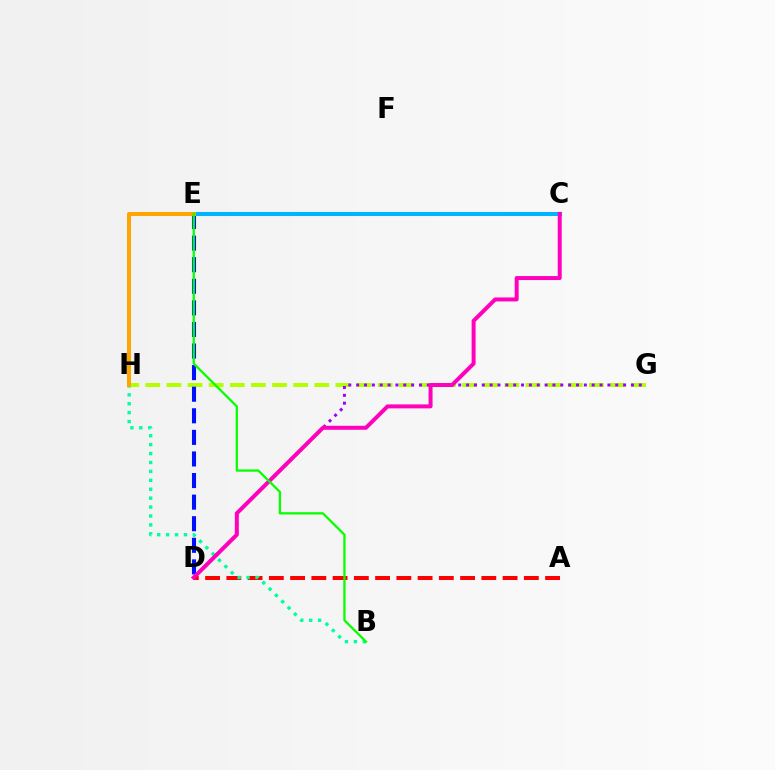{('G', 'H'): [{'color': '#b3ff00', 'line_style': 'dashed', 'thickness': 2.87}], ('A', 'D'): [{'color': '#ff0000', 'line_style': 'dashed', 'thickness': 2.89}], ('D', 'E'): [{'color': '#0010ff', 'line_style': 'dashed', 'thickness': 2.93}], ('B', 'H'): [{'color': '#00ff9d', 'line_style': 'dotted', 'thickness': 2.42}], ('D', 'G'): [{'color': '#9b00ff', 'line_style': 'dotted', 'thickness': 2.13}], ('C', 'E'): [{'color': '#00b5ff', 'line_style': 'solid', 'thickness': 2.91}], ('C', 'D'): [{'color': '#ff00bd', 'line_style': 'solid', 'thickness': 2.87}], ('E', 'H'): [{'color': '#ffa500', 'line_style': 'solid', 'thickness': 2.89}], ('B', 'E'): [{'color': '#08ff00', 'line_style': 'solid', 'thickness': 1.64}]}